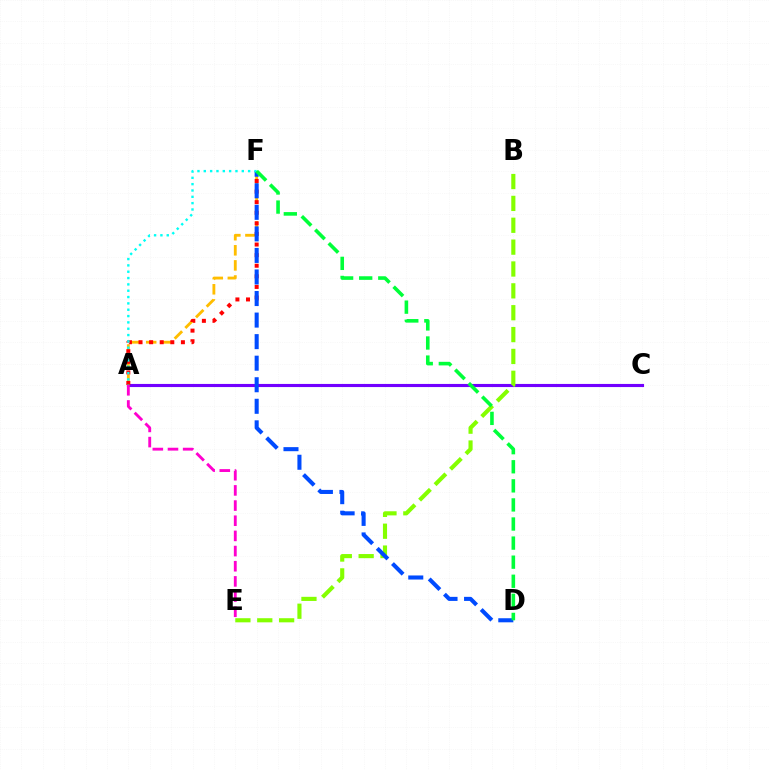{('A', 'C'): [{'color': '#7200ff', 'line_style': 'solid', 'thickness': 2.24}], ('B', 'E'): [{'color': '#84ff00', 'line_style': 'dashed', 'thickness': 2.97}], ('A', 'F'): [{'color': '#ffbd00', 'line_style': 'dashed', 'thickness': 2.05}, {'color': '#ff0000', 'line_style': 'dotted', 'thickness': 2.88}, {'color': '#00fff6', 'line_style': 'dotted', 'thickness': 1.72}], ('D', 'F'): [{'color': '#004bff', 'line_style': 'dashed', 'thickness': 2.93}, {'color': '#00ff39', 'line_style': 'dashed', 'thickness': 2.59}], ('A', 'E'): [{'color': '#ff00cf', 'line_style': 'dashed', 'thickness': 2.06}]}